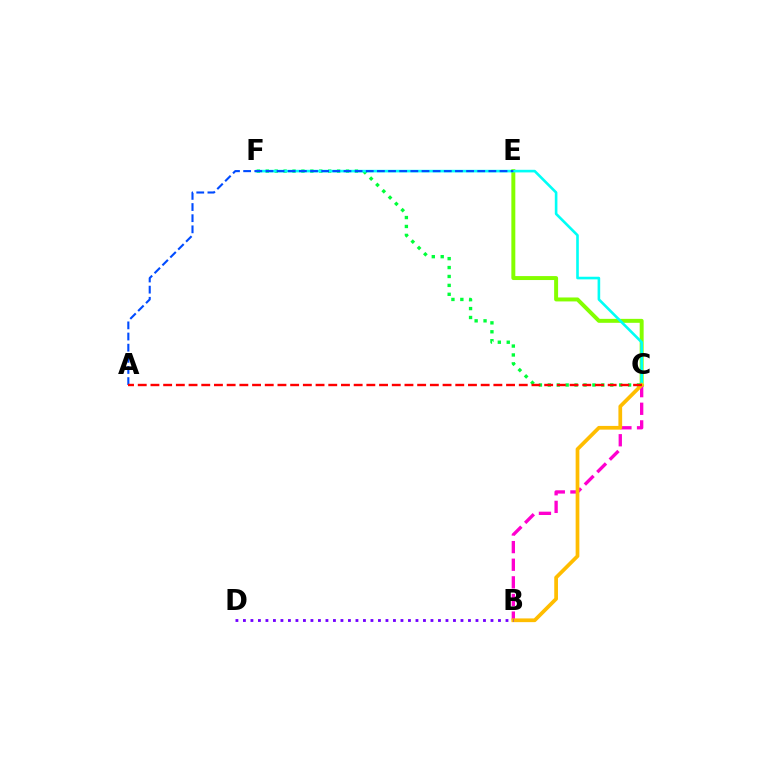{('C', 'E'): [{'color': '#84ff00', 'line_style': 'solid', 'thickness': 2.85}], ('C', 'F'): [{'color': '#00ff39', 'line_style': 'dotted', 'thickness': 2.42}, {'color': '#00fff6', 'line_style': 'solid', 'thickness': 1.88}], ('B', 'C'): [{'color': '#ff00cf', 'line_style': 'dashed', 'thickness': 2.39}, {'color': '#ffbd00', 'line_style': 'solid', 'thickness': 2.68}], ('A', 'E'): [{'color': '#004bff', 'line_style': 'dashed', 'thickness': 1.51}], ('A', 'C'): [{'color': '#ff0000', 'line_style': 'dashed', 'thickness': 1.73}], ('B', 'D'): [{'color': '#7200ff', 'line_style': 'dotted', 'thickness': 2.04}]}